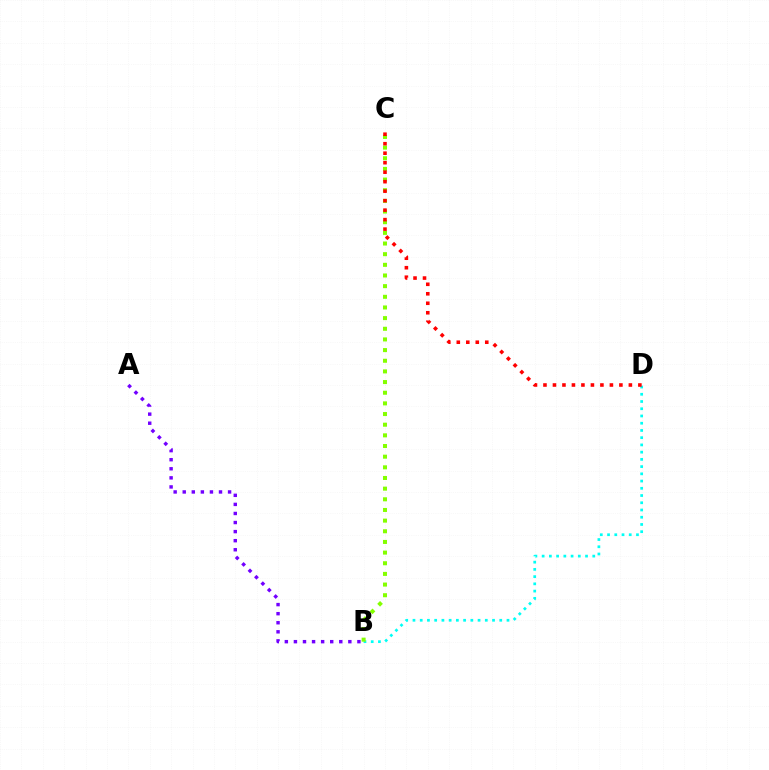{('B', 'D'): [{'color': '#00fff6', 'line_style': 'dotted', 'thickness': 1.96}], ('B', 'C'): [{'color': '#84ff00', 'line_style': 'dotted', 'thickness': 2.9}], ('C', 'D'): [{'color': '#ff0000', 'line_style': 'dotted', 'thickness': 2.58}], ('A', 'B'): [{'color': '#7200ff', 'line_style': 'dotted', 'thickness': 2.46}]}